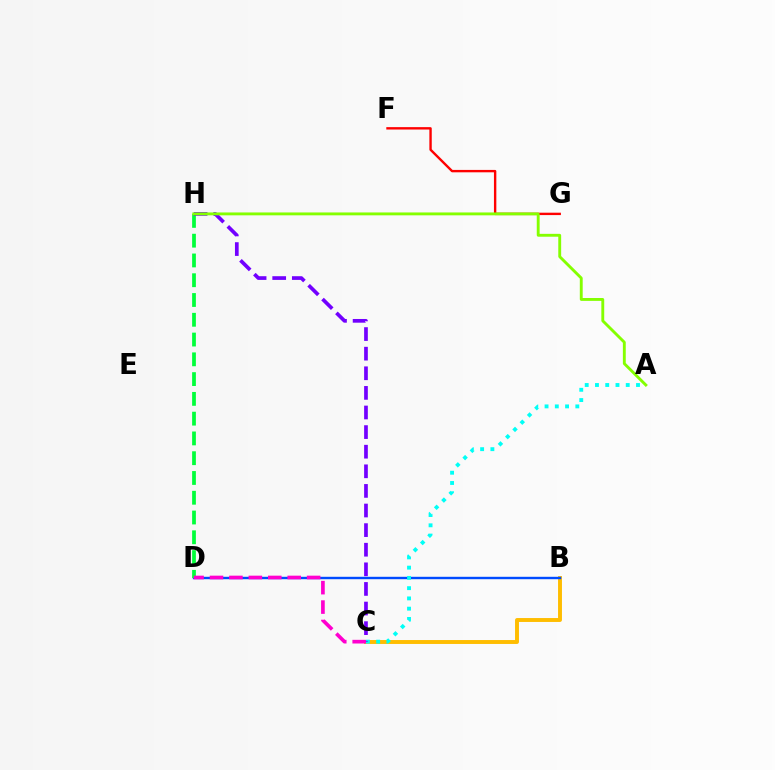{('F', 'G'): [{'color': '#ff0000', 'line_style': 'solid', 'thickness': 1.72}], ('B', 'C'): [{'color': '#ffbd00', 'line_style': 'solid', 'thickness': 2.82}], ('B', 'D'): [{'color': '#004bff', 'line_style': 'solid', 'thickness': 1.73}], ('D', 'H'): [{'color': '#00ff39', 'line_style': 'dashed', 'thickness': 2.69}], ('A', 'C'): [{'color': '#00fff6', 'line_style': 'dotted', 'thickness': 2.79}], ('C', 'H'): [{'color': '#7200ff', 'line_style': 'dashed', 'thickness': 2.66}], ('A', 'H'): [{'color': '#84ff00', 'line_style': 'solid', 'thickness': 2.07}], ('C', 'D'): [{'color': '#ff00cf', 'line_style': 'dashed', 'thickness': 2.64}]}